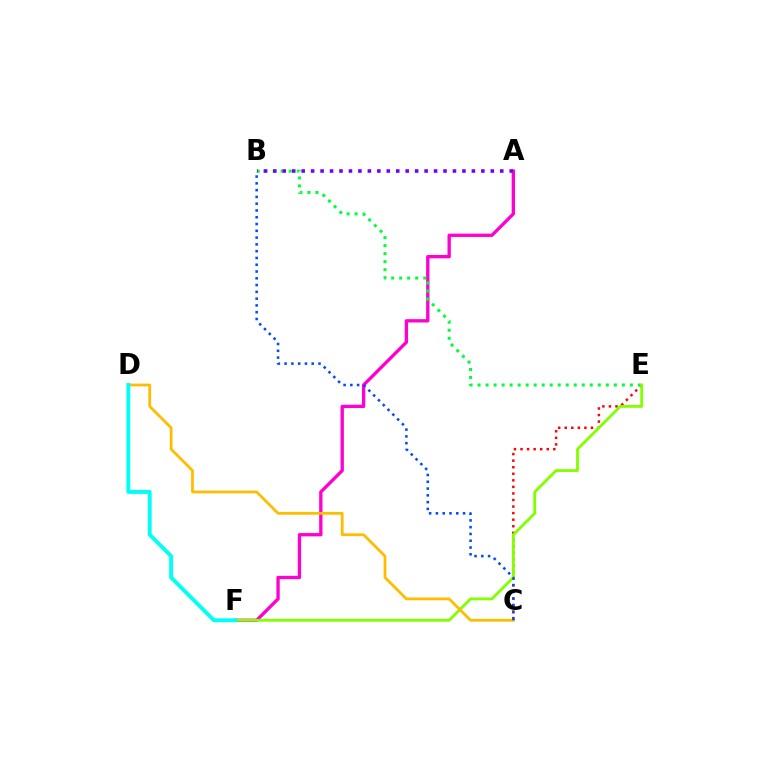{('A', 'F'): [{'color': '#ff00cf', 'line_style': 'solid', 'thickness': 2.4}], ('C', 'E'): [{'color': '#ff0000', 'line_style': 'dotted', 'thickness': 1.78}], ('B', 'E'): [{'color': '#00ff39', 'line_style': 'dotted', 'thickness': 2.18}], ('A', 'B'): [{'color': '#7200ff', 'line_style': 'dotted', 'thickness': 2.57}], ('E', 'F'): [{'color': '#84ff00', 'line_style': 'solid', 'thickness': 2.05}], ('C', 'D'): [{'color': '#ffbd00', 'line_style': 'solid', 'thickness': 2.01}], ('D', 'F'): [{'color': '#00fff6', 'line_style': 'solid', 'thickness': 2.81}], ('B', 'C'): [{'color': '#004bff', 'line_style': 'dotted', 'thickness': 1.84}]}